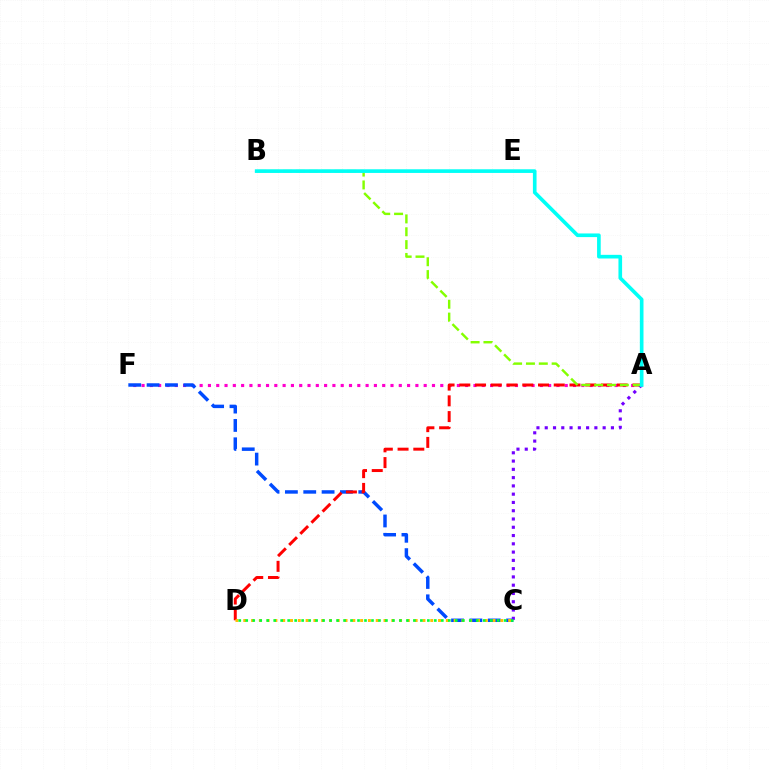{('A', 'F'): [{'color': '#ff00cf', 'line_style': 'dotted', 'thickness': 2.25}], ('C', 'F'): [{'color': '#004bff', 'line_style': 'dashed', 'thickness': 2.49}], ('A', 'D'): [{'color': '#ff0000', 'line_style': 'dashed', 'thickness': 2.14}], ('A', 'C'): [{'color': '#7200ff', 'line_style': 'dotted', 'thickness': 2.25}], ('A', 'B'): [{'color': '#84ff00', 'line_style': 'dashed', 'thickness': 1.74}, {'color': '#00fff6', 'line_style': 'solid', 'thickness': 2.63}], ('C', 'D'): [{'color': '#ffbd00', 'line_style': 'dotted', 'thickness': 2.12}, {'color': '#00ff39', 'line_style': 'dotted', 'thickness': 1.9}]}